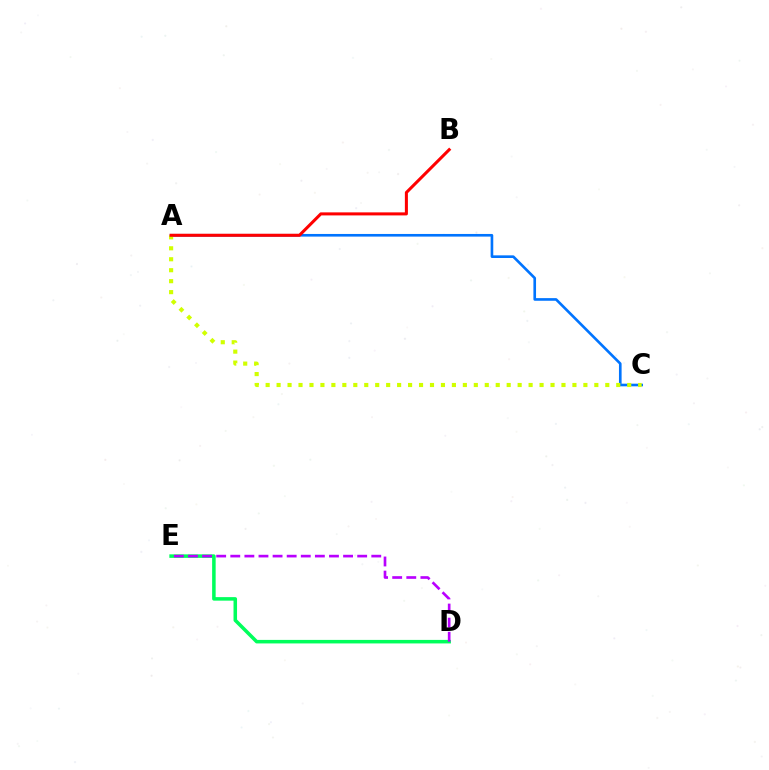{('A', 'C'): [{'color': '#0074ff', 'line_style': 'solid', 'thickness': 1.9}, {'color': '#d1ff00', 'line_style': 'dotted', 'thickness': 2.98}], ('D', 'E'): [{'color': '#00ff5c', 'line_style': 'solid', 'thickness': 2.54}, {'color': '#b900ff', 'line_style': 'dashed', 'thickness': 1.92}], ('A', 'B'): [{'color': '#ff0000', 'line_style': 'solid', 'thickness': 2.19}]}